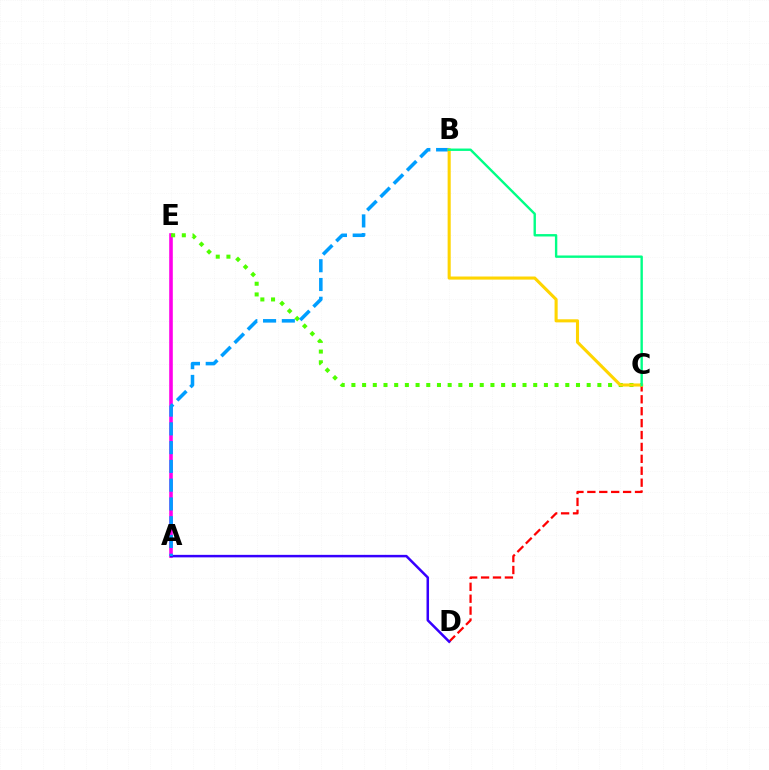{('C', 'D'): [{'color': '#ff0000', 'line_style': 'dashed', 'thickness': 1.62}], ('A', 'E'): [{'color': '#ff00ed', 'line_style': 'solid', 'thickness': 2.59}], ('C', 'E'): [{'color': '#4fff00', 'line_style': 'dotted', 'thickness': 2.91}], ('A', 'D'): [{'color': '#3700ff', 'line_style': 'solid', 'thickness': 1.8}], ('A', 'B'): [{'color': '#009eff', 'line_style': 'dashed', 'thickness': 2.55}], ('B', 'C'): [{'color': '#ffd500', 'line_style': 'solid', 'thickness': 2.22}, {'color': '#00ff86', 'line_style': 'solid', 'thickness': 1.72}]}